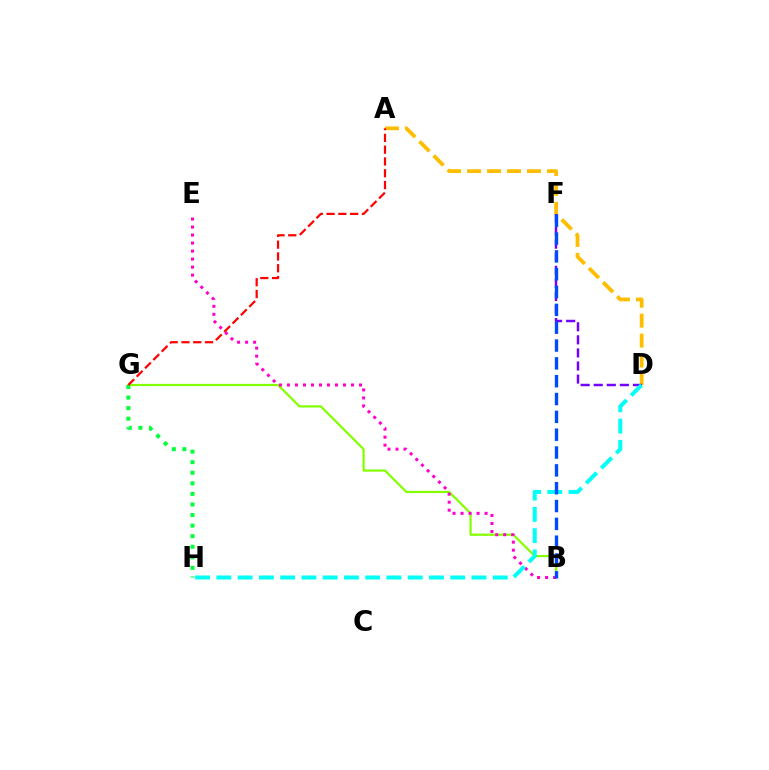{('A', 'D'): [{'color': '#ffbd00', 'line_style': 'dashed', 'thickness': 2.71}], ('B', 'G'): [{'color': '#84ff00', 'line_style': 'solid', 'thickness': 1.59}], ('B', 'E'): [{'color': '#ff00cf', 'line_style': 'dotted', 'thickness': 2.18}], ('D', 'F'): [{'color': '#7200ff', 'line_style': 'dashed', 'thickness': 1.78}], ('D', 'H'): [{'color': '#00fff6', 'line_style': 'dashed', 'thickness': 2.89}], ('G', 'H'): [{'color': '#00ff39', 'line_style': 'dotted', 'thickness': 2.87}], ('A', 'G'): [{'color': '#ff0000', 'line_style': 'dashed', 'thickness': 1.6}], ('B', 'F'): [{'color': '#004bff', 'line_style': 'dashed', 'thickness': 2.42}]}